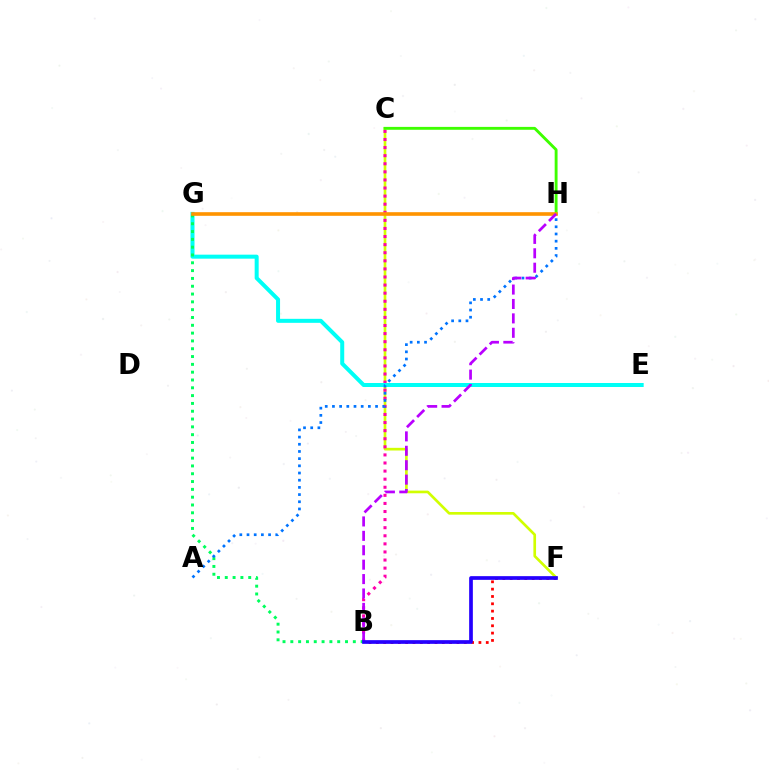{('C', 'F'): [{'color': '#d1ff00', 'line_style': 'solid', 'thickness': 1.92}], ('B', 'C'): [{'color': '#ff00ac', 'line_style': 'dotted', 'thickness': 2.2}], ('E', 'G'): [{'color': '#00fff6', 'line_style': 'solid', 'thickness': 2.88}], ('C', 'H'): [{'color': '#3dff00', 'line_style': 'solid', 'thickness': 2.07}], ('B', 'F'): [{'color': '#ff0000', 'line_style': 'dotted', 'thickness': 1.99}, {'color': '#2500ff', 'line_style': 'solid', 'thickness': 2.67}], ('B', 'G'): [{'color': '#00ff5c', 'line_style': 'dotted', 'thickness': 2.12}], ('A', 'H'): [{'color': '#0074ff', 'line_style': 'dotted', 'thickness': 1.95}], ('G', 'H'): [{'color': '#ff9400', 'line_style': 'solid', 'thickness': 2.61}], ('B', 'H'): [{'color': '#b900ff', 'line_style': 'dashed', 'thickness': 1.96}]}